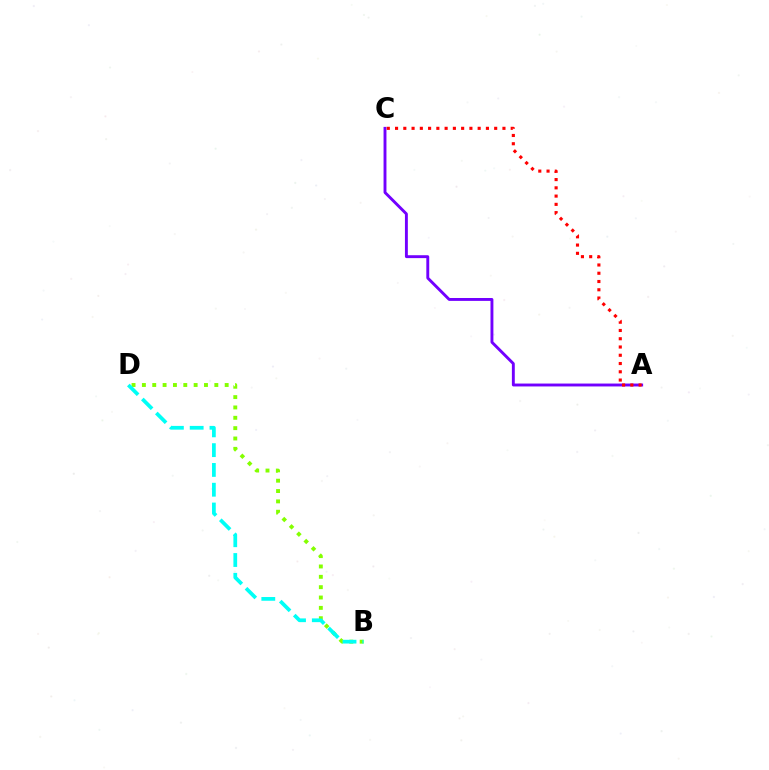{('A', 'C'): [{'color': '#7200ff', 'line_style': 'solid', 'thickness': 2.09}, {'color': '#ff0000', 'line_style': 'dotted', 'thickness': 2.24}], ('B', 'D'): [{'color': '#84ff00', 'line_style': 'dotted', 'thickness': 2.81}, {'color': '#00fff6', 'line_style': 'dashed', 'thickness': 2.69}]}